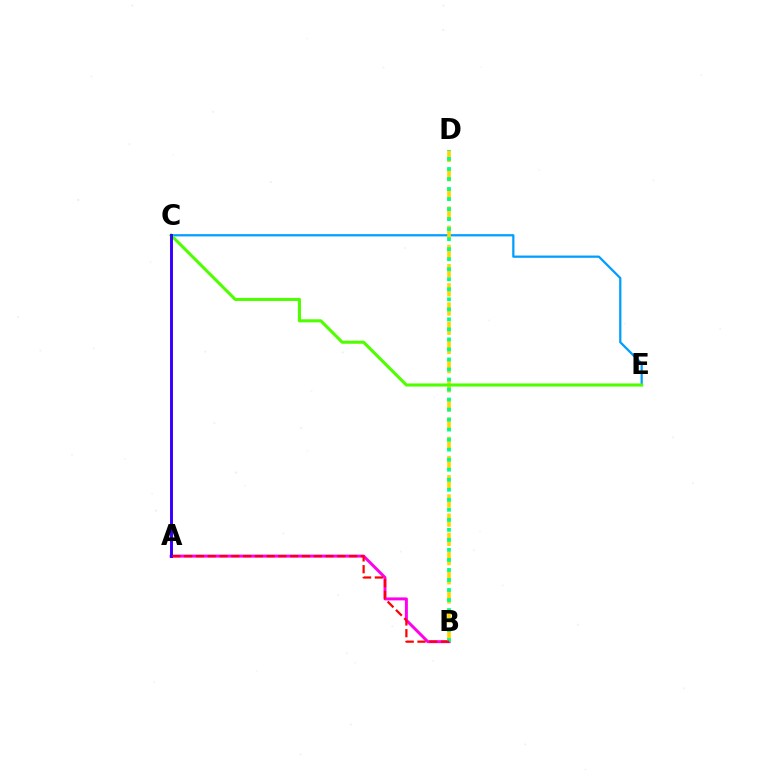{('C', 'E'): [{'color': '#009eff', 'line_style': 'solid', 'thickness': 1.61}, {'color': '#4fff00', 'line_style': 'solid', 'thickness': 2.23}], ('A', 'B'): [{'color': '#ff00ed', 'line_style': 'solid', 'thickness': 2.14}, {'color': '#ff0000', 'line_style': 'dashed', 'thickness': 1.6}], ('B', 'D'): [{'color': '#ffd500', 'line_style': 'dashed', 'thickness': 2.61}, {'color': '#00ff86', 'line_style': 'dotted', 'thickness': 2.72}], ('A', 'C'): [{'color': '#3700ff', 'line_style': 'solid', 'thickness': 2.11}]}